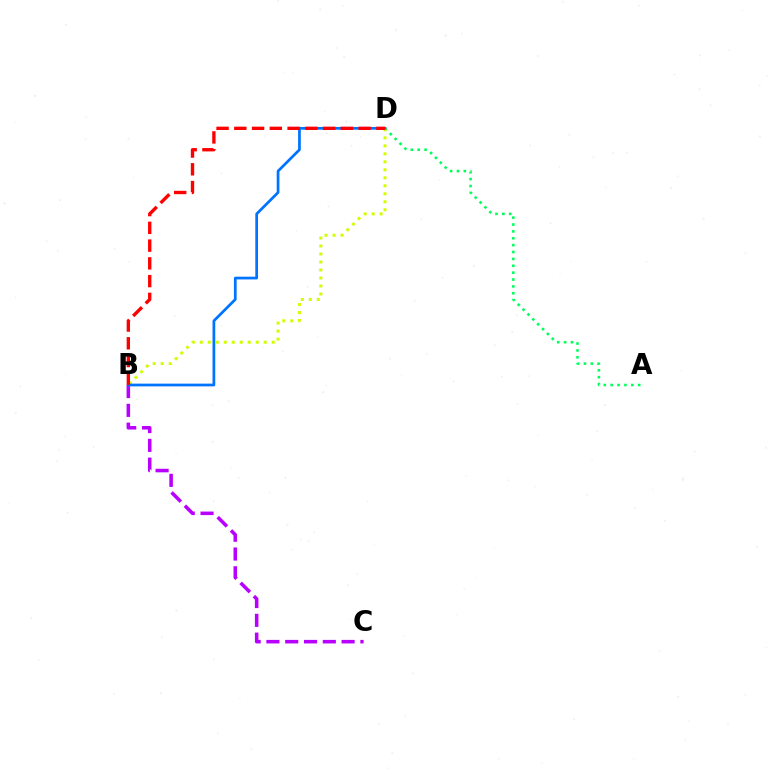{('A', 'D'): [{'color': '#00ff5c', 'line_style': 'dotted', 'thickness': 1.87}], ('B', 'D'): [{'color': '#d1ff00', 'line_style': 'dotted', 'thickness': 2.17}, {'color': '#0074ff', 'line_style': 'solid', 'thickness': 1.97}, {'color': '#ff0000', 'line_style': 'dashed', 'thickness': 2.41}], ('B', 'C'): [{'color': '#b900ff', 'line_style': 'dashed', 'thickness': 2.55}]}